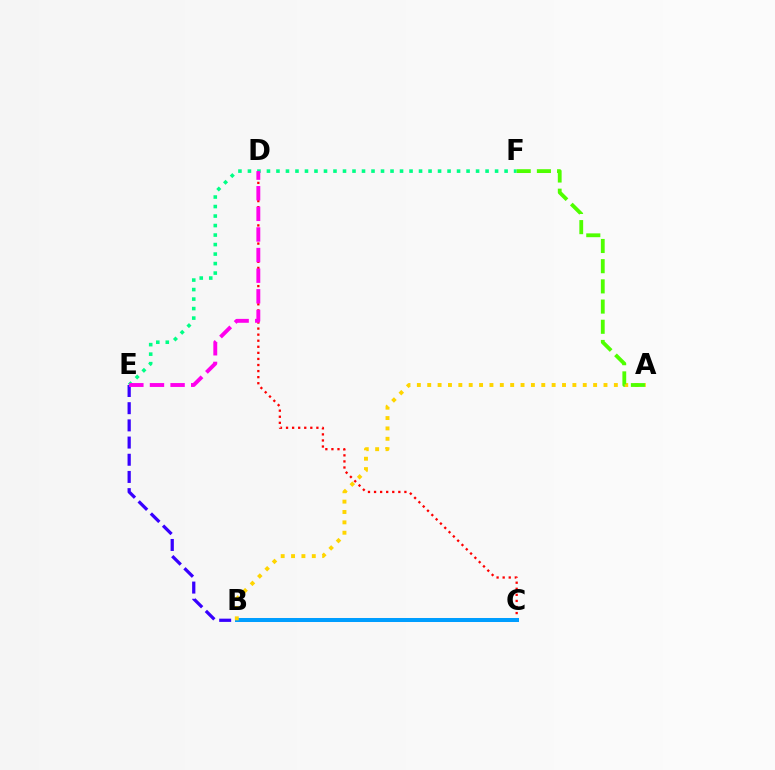{('C', 'D'): [{'color': '#ff0000', 'line_style': 'dotted', 'thickness': 1.65}], ('C', 'E'): [{'color': '#3700ff', 'line_style': 'dashed', 'thickness': 2.34}], ('E', 'F'): [{'color': '#00ff86', 'line_style': 'dotted', 'thickness': 2.58}], ('D', 'E'): [{'color': '#ff00ed', 'line_style': 'dashed', 'thickness': 2.8}], ('B', 'C'): [{'color': '#009eff', 'line_style': 'solid', 'thickness': 2.88}], ('A', 'B'): [{'color': '#ffd500', 'line_style': 'dotted', 'thickness': 2.82}], ('A', 'F'): [{'color': '#4fff00', 'line_style': 'dashed', 'thickness': 2.74}]}